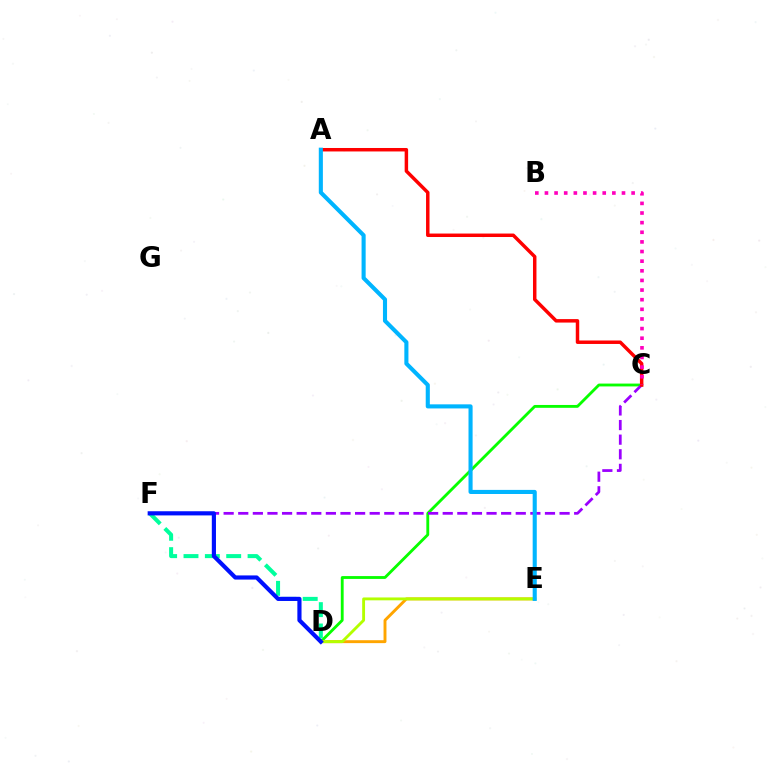{('C', 'D'): [{'color': '#08ff00', 'line_style': 'solid', 'thickness': 2.05}], ('D', 'F'): [{'color': '#00ff9d', 'line_style': 'dashed', 'thickness': 2.9}, {'color': '#0010ff', 'line_style': 'solid', 'thickness': 2.99}], ('D', 'E'): [{'color': '#ffa500', 'line_style': 'solid', 'thickness': 2.1}, {'color': '#b3ff00', 'line_style': 'solid', 'thickness': 2.06}], ('C', 'F'): [{'color': '#9b00ff', 'line_style': 'dashed', 'thickness': 1.98}], ('A', 'C'): [{'color': '#ff0000', 'line_style': 'solid', 'thickness': 2.5}], ('A', 'E'): [{'color': '#00b5ff', 'line_style': 'solid', 'thickness': 2.95}], ('B', 'C'): [{'color': '#ff00bd', 'line_style': 'dotted', 'thickness': 2.62}]}